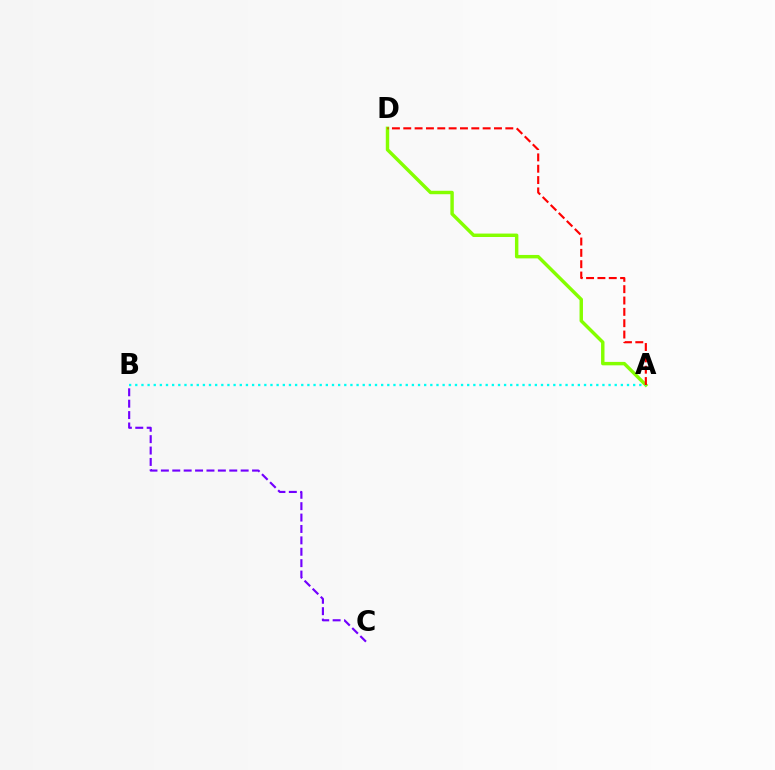{('A', 'D'): [{'color': '#84ff00', 'line_style': 'solid', 'thickness': 2.47}, {'color': '#ff0000', 'line_style': 'dashed', 'thickness': 1.54}], ('A', 'B'): [{'color': '#00fff6', 'line_style': 'dotted', 'thickness': 1.67}], ('B', 'C'): [{'color': '#7200ff', 'line_style': 'dashed', 'thickness': 1.55}]}